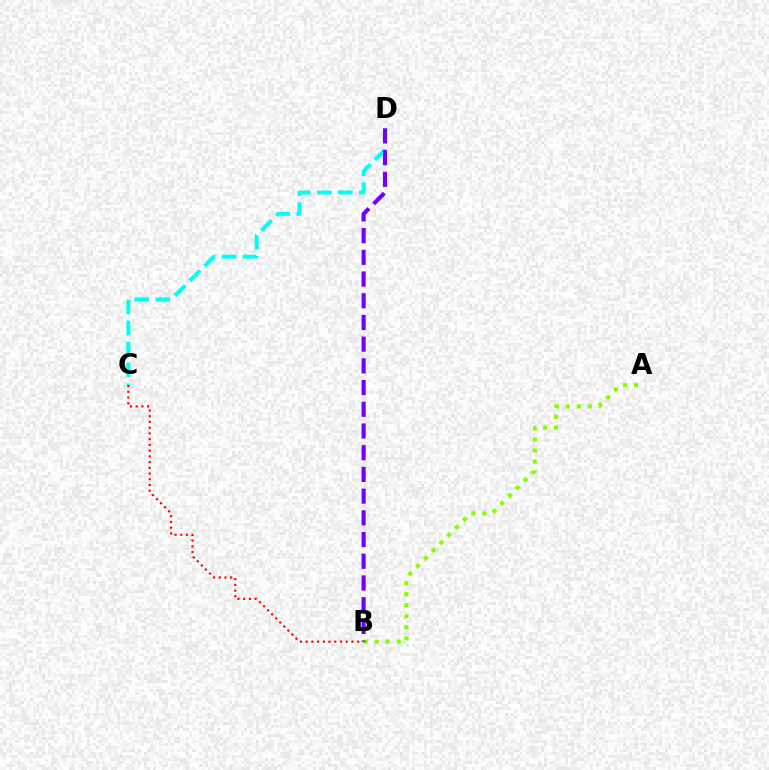{('A', 'B'): [{'color': '#84ff00', 'line_style': 'dotted', 'thickness': 2.99}], ('B', 'C'): [{'color': '#ff0000', 'line_style': 'dotted', 'thickness': 1.56}], ('C', 'D'): [{'color': '#00fff6', 'line_style': 'dashed', 'thickness': 2.85}], ('B', 'D'): [{'color': '#7200ff', 'line_style': 'dashed', 'thickness': 2.95}]}